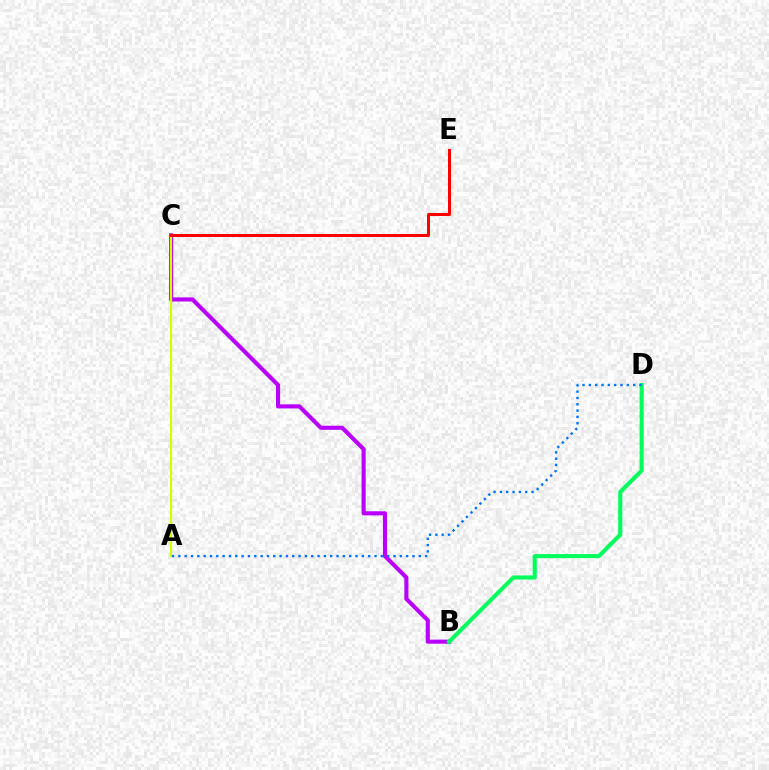{('B', 'C'): [{'color': '#b900ff', 'line_style': 'solid', 'thickness': 2.96}], ('B', 'D'): [{'color': '#00ff5c', 'line_style': 'solid', 'thickness': 2.95}], ('A', 'C'): [{'color': '#d1ff00', 'line_style': 'solid', 'thickness': 1.57}], ('C', 'E'): [{'color': '#ff0000', 'line_style': 'solid', 'thickness': 2.16}], ('A', 'D'): [{'color': '#0074ff', 'line_style': 'dotted', 'thickness': 1.72}]}